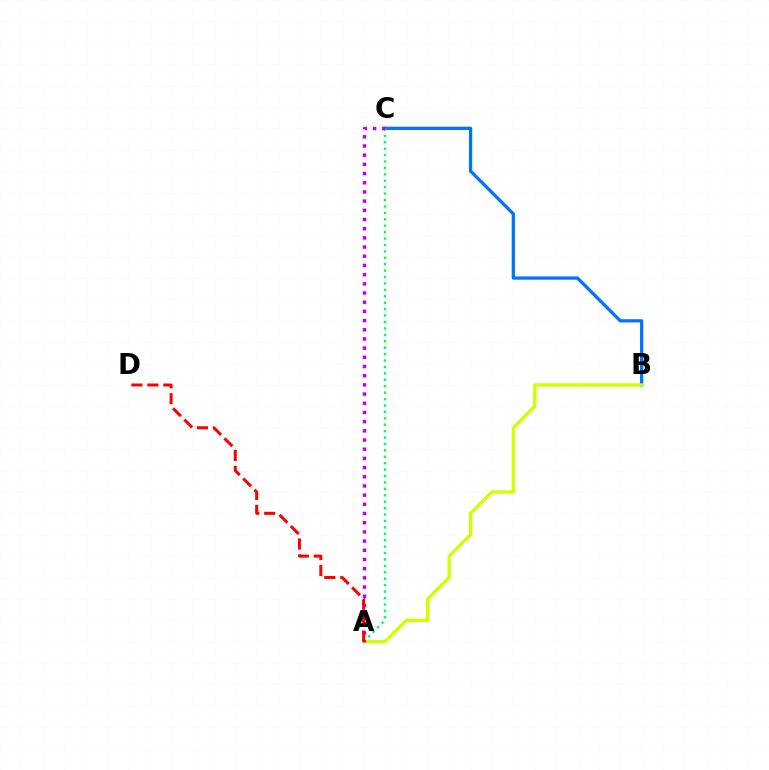{('B', 'C'): [{'color': '#0074ff', 'line_style': 'solid', 'thickness': 2.35}], ('A', 'B'): [{'color': '#d1ff00', 'line_style': 'solid', 'thickness': 2.43}], ('A', 'C'): [{'color': '#00ff5c', 'line_style': 'dotted', 'thickness': 1.74}, {'color': '#b900ff', 'line_style': 'dotted', 'thickness': 2.5}], ('A', 'D'): [{'color': '#ff0000', 'line_style': 'dashed', 'thickness': 2.17}]}